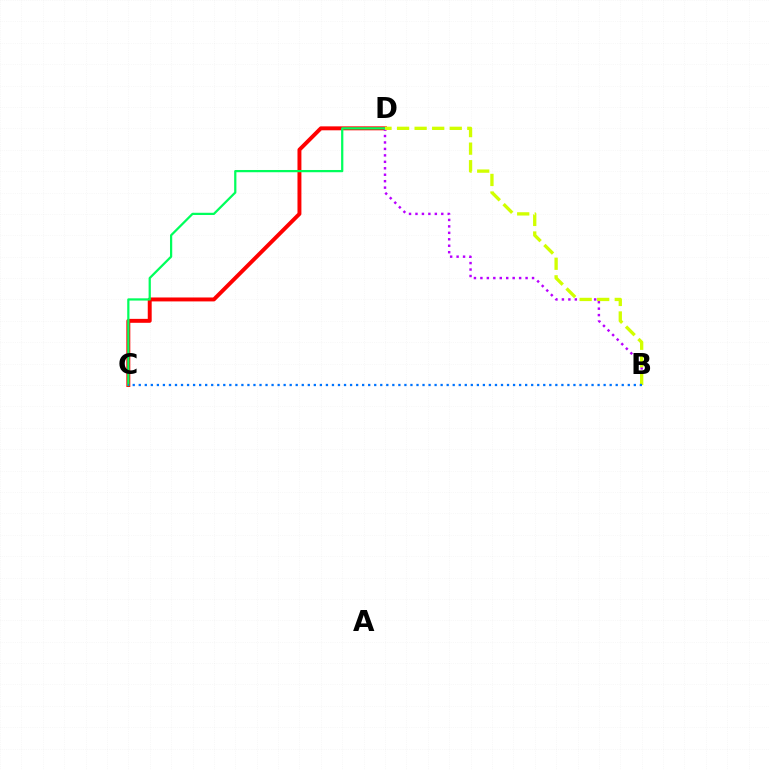{('C', 'D'): [{'color': '#ff0000', 'line_style': 'solid', 'thickness': 2.83}, {'color': '#00ff5c', 'line_style': 'solid', 'thickness': 1.61}], ('B', 'D'): [{'color': '#b900ff', 'line_style': 'dotted', 'thickness': 1.75}, {'color': '#d1ff00', 'line_style': 'dashed', 'thickness': 2.39}], ('B', 'C'): [{'color': '#0074ff', 'line_style': 'dotted', 'thickness': 1.64}]}